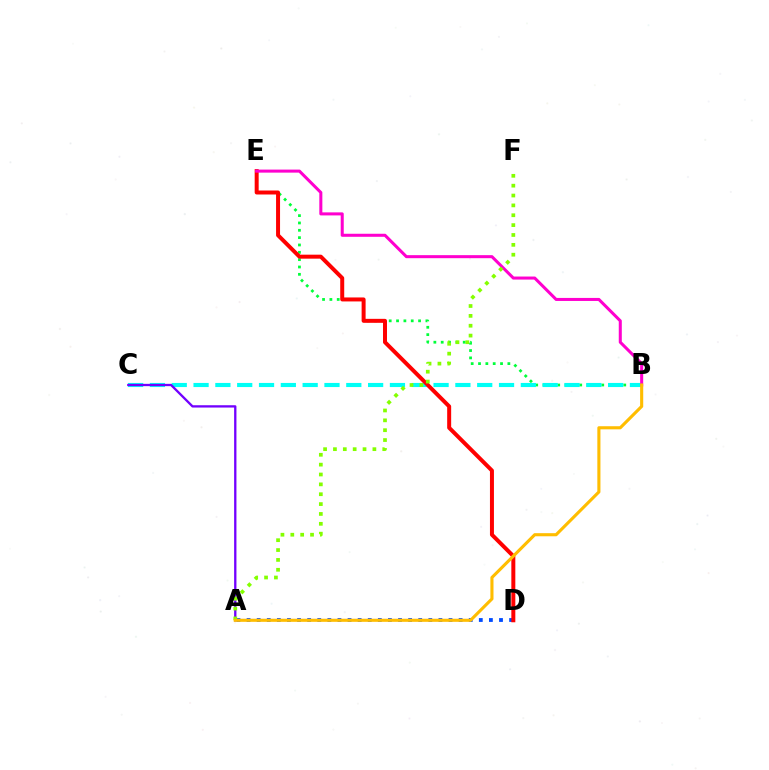{('B', 'E'): [{'color': '#00ff39', 'line_style': 'dotted', 'thickness': 1.99}, {'color': '#ff00cf', 'line_style': 'solid', 'thickness': 2.19}], ('A', 'D'): [{'color': '#004bff', 'line_style': 'dotted', 'thickness': 2.74}], ('B', 'C'): [{'color': '#00fff6', 'line_style': 'dashed', 'thickness': 2.96}], ('A', 'C'): [{'color': '#7200ff', 'line_style': 'solid', 'thickness': 1.67}], ('D', 'E'): [{'color': '#ff0000', 'line_style': 'solid', 'thickness': 2.87}], ('A', 'F'): [{'color': '#84ff00', 'line_style': 'dotted', 'thickness': 2.68}], ('A', 'B'): [{'color': '#ffbd00', 'line_style': 'solid', 'thickness': 2.24}]}